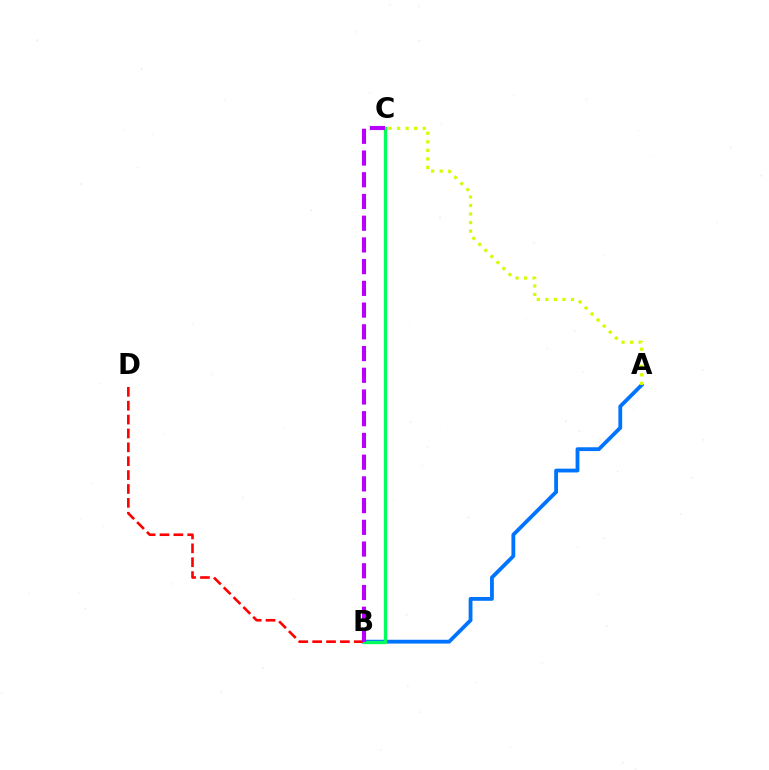{('A', 'B'): [{'color': '#0074ff', 'line_style': 'solid', 'thickness': 2.75}], ('B', 'D'): [{'color': '#ff0000', 'line_style': 'dashed', 'thickness': 1.89}], ('A', 'C'): [{'color': '#d1ff00', 'line_style': 'dotted', 'thickness': 2.32}], ('B', 'C'): [{'color': '#00ff5c', 'line_style': 'solid', 'thickness': 2.38}, {'color': '#b900ff', 'line_style': 'dashed', 'thickness': 2.95}]}